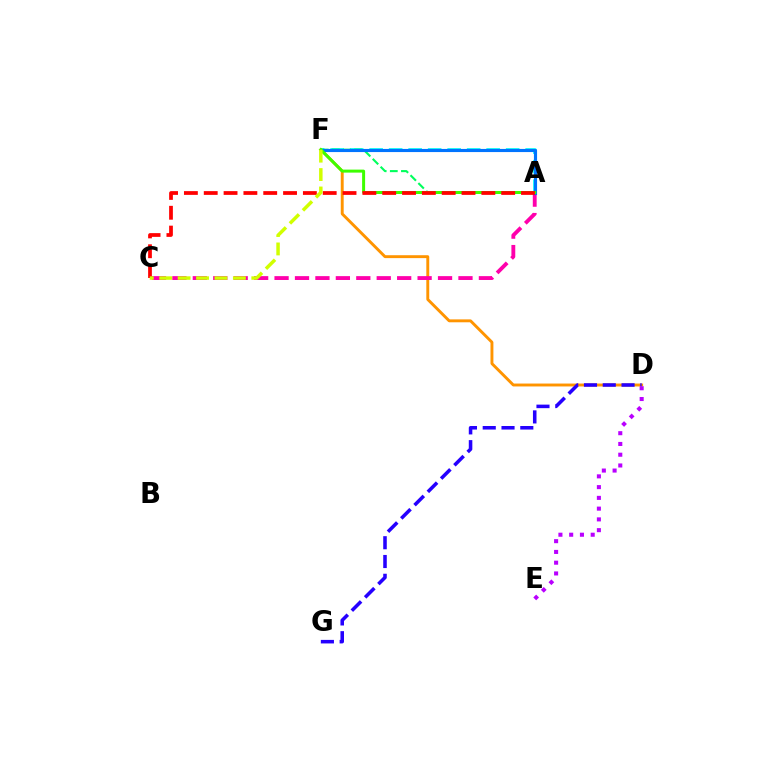{('A', 'F'): [{'color': '#00fff6', 'line_style': 'dashed', 'thickness': 2.65}, {'color': '#00ff5c', 'line_style': 'dashed', 'thickness': 1.51}, {'color': '#0074ff', 'line_style': 'solid', 'thickness': 2.26}, {'color': '#3dff00', 'line_style': 'solid', 'thickness': 2.16}], ('D', 'F'): [{'color': '#ff9400', 'line_style': 'solid', 'thickness': 2.09}], ('A', 'C'): [{'color': '#ff00ac', 'line_style': 'dashed', 'thickness': 2.78}, {'color': '#ff0000', 'line_style': 'dashed', 'thickness': 2.69}], ('D', 'G'): [{'color': '#2500ff', 'line_style': 'dashed', 'thickness': 2.55}], ('C', 'F'): [{'color': '#d1ff00', 'line_style': 'dashed', 'thickness': 2.5}], ('D', 'E'): [{'color': '#b900ff', 'line_style': 'dotted', 'thickness': 2.92}]}